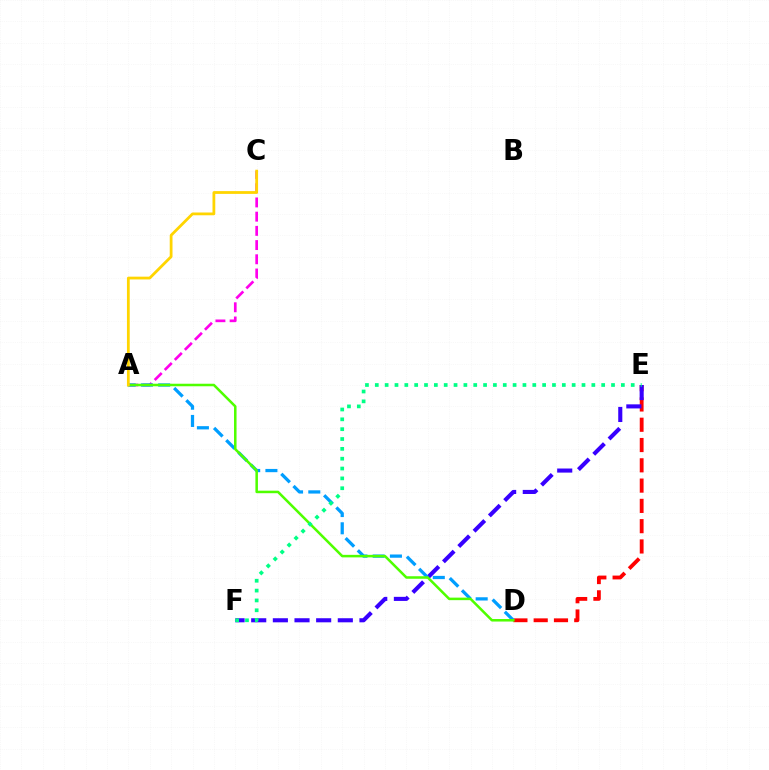{('A', 'C'): [{'color': '#ff00ed', 'line_style': 'dashed', 'thickness': 1.93}, {'color': '#ffd500', 'line_style': 'solid', 'thickness': 2.0}], ('D', 'E'): [{'color': '#ff0000', 'line_style': 'dashed', 'thickness': 2.76}], ('E', 'F'): [{'color': '#3700ff', 'line_style': 'dashed', 'thickness': 2.94}, {'color': '#00ff86', 'line_style': 'dotted', 'thickness': 2.67}], ('A', 'D'): [{'color': '#009eff', 'line_style': 'dashed', 'thickness': 2.34}, {'color': '#4fff00', 'line_style': 'solid', 'thickness': 1.82}]}